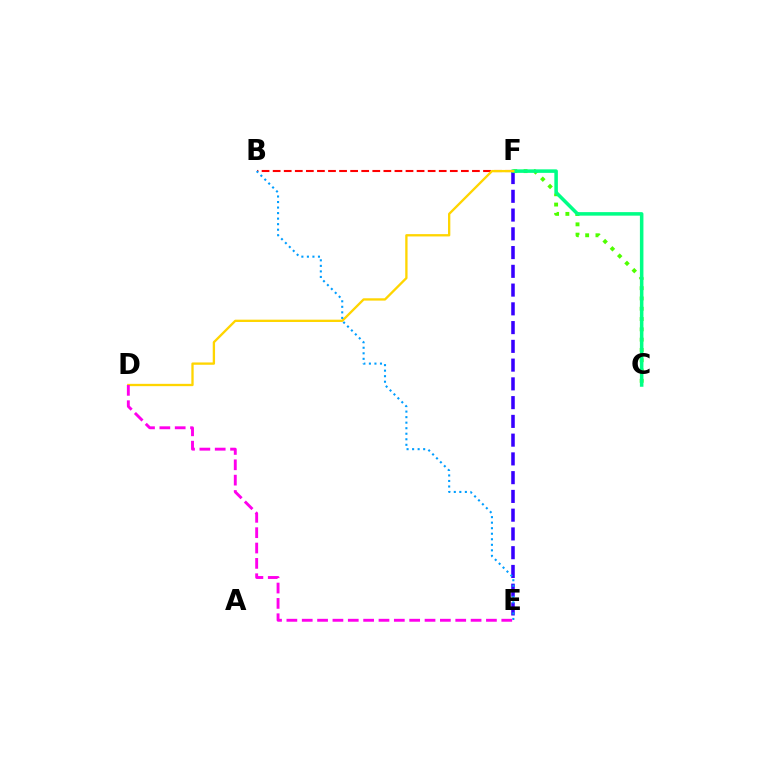{('E', 'F'): [{'color': '#3700ff', 'line_style': 'dashed', 'thickness': 2.55}], ('C', 'F'): [{'color': '#4fff00', 'line_style': 'dotted', 'thickness': 2.8}, {'color': '#00ff86', 'line_style': 'solid', 'thickness': 2.54}], ('B', 'F'): [{'color': '#ff0000', 'line_style': 'dashed', 'thickness': 1.5}], ('D', 'F'): [{'color': '#ffd500', 'line_style': 'solid', 'thickness': 1.67}], ('B', 'E'): [{'color': '#009eff', 'line_style': 'dotted', 'thickness': 1.5}], ('D', 'E'): [{'color': '#ff00ed', 'line_style': 'dashed', 'thickness': 2.09}]}